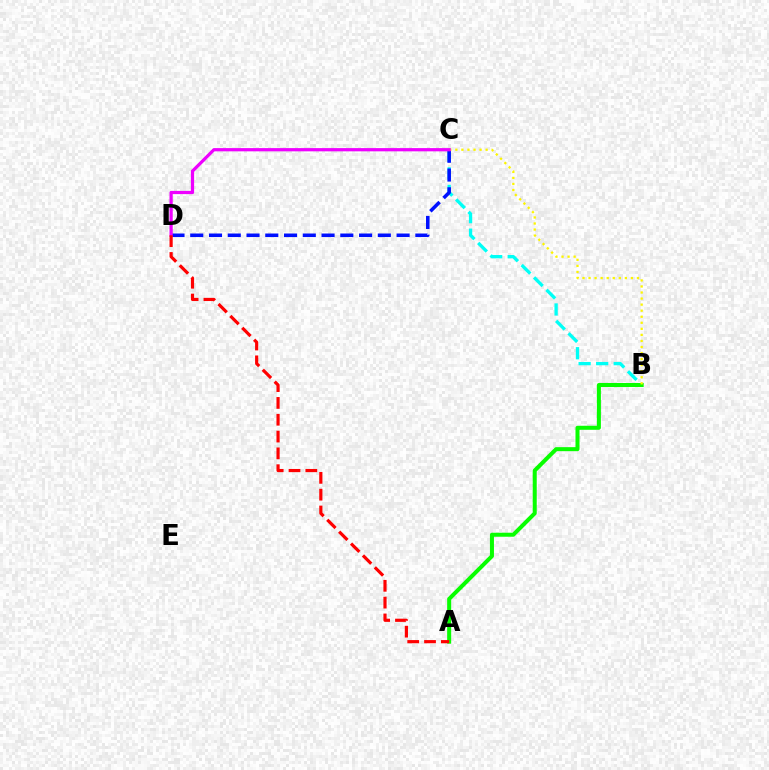{('B', 'C'): [{'color': '#00fff6', 'line_style': 'dashed', 'thickness': 2.38}, {'color': '#fcf500', 'line_style': 'dotted', 'thickness': 1.64}], ('C', 'D'): [{'color': '#0010ff', 'line_style': 'dashed', 'thickness': 2.55}, {'color': '#ee00ff', 'line_style': 'solid', 'thickness': 2.33}], ('A', 'B'): [{'color': '#08ff00', 'line_style': 'solid', 'thickness': 2.89}], ('A', 'D'): [{'color': '#ff0000', 'line_style': 'dashed', 'thickness': 2.28}]}